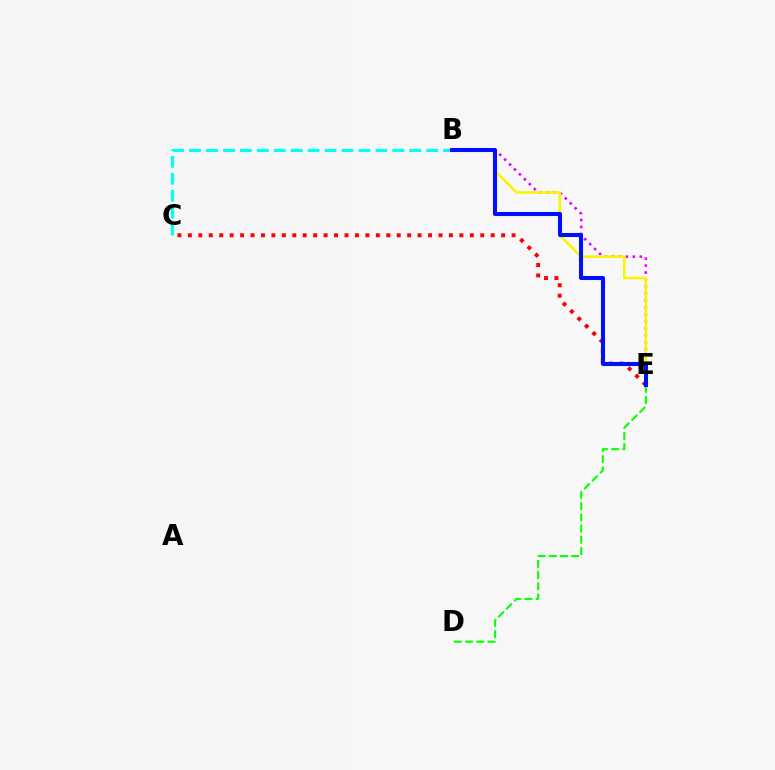{('B', 'E'): [{'color': '#ee00ff', 'line_style': 'dotted', 'thickness': 1.89}, {'color': '#fcf500', 'line_style': 'solid', 'thickness': 1.85}, {'color': '#0010ff', 'line_style': 'solid', 'thickness': 2.93}], ('B', 'C'): [{'color': '#00fff6', 'line_style': 'dashed', 'thickness': 2.3}], ('D', 'E'): [{'color': '#08ff00', 'line_style': 'dashed', 'thickness': 1.52}], ('C', 'E'): [{'color': '#ff0000', 'line_style': 'dotted', 'thickness': 2.84}]}